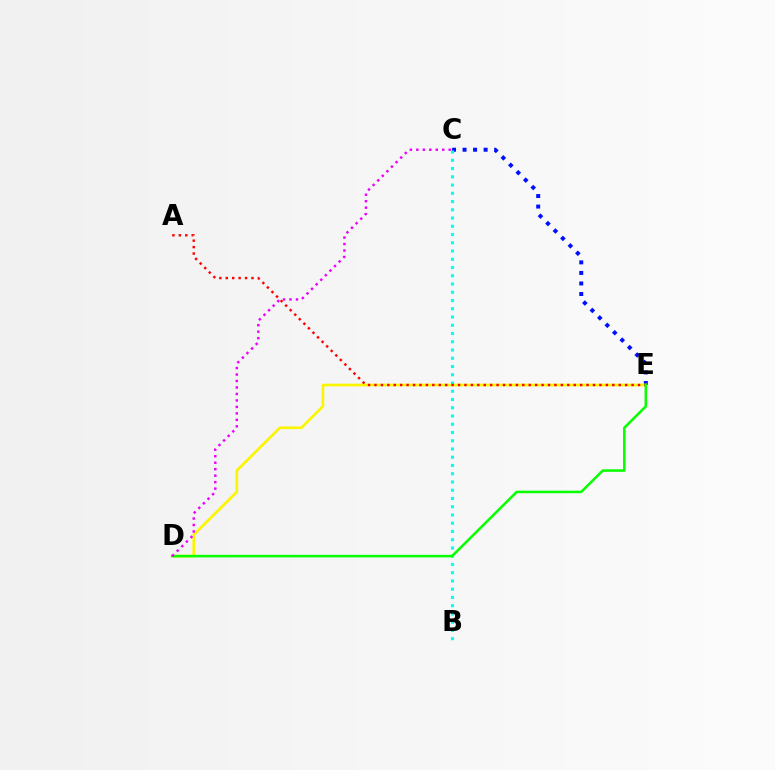{('C', 'E'): [{'color': '#0010ff', 'line_style': 'dotted', 'thickness': 2.86}], ('D', 'E'): [{'color': '#fcf500', 'line_style': 'solid', 'thickness': 1.93}, {'color': '#08ff00', 'line_style': 'solid', 'thickness': 1.83}], ('B', 'C'): [{'color': '#00fff6', 'line_style': 'dotted', 'thickness': 2.24}], ('A', 'E'): [{'color': '#ff0000', 'line_style': 'dotted', 'thickness': 1.75}], ('C', 'D'): [{'color': '#ee00ff', 'line_style': 'dotted', 'thickness': 1.76}]}